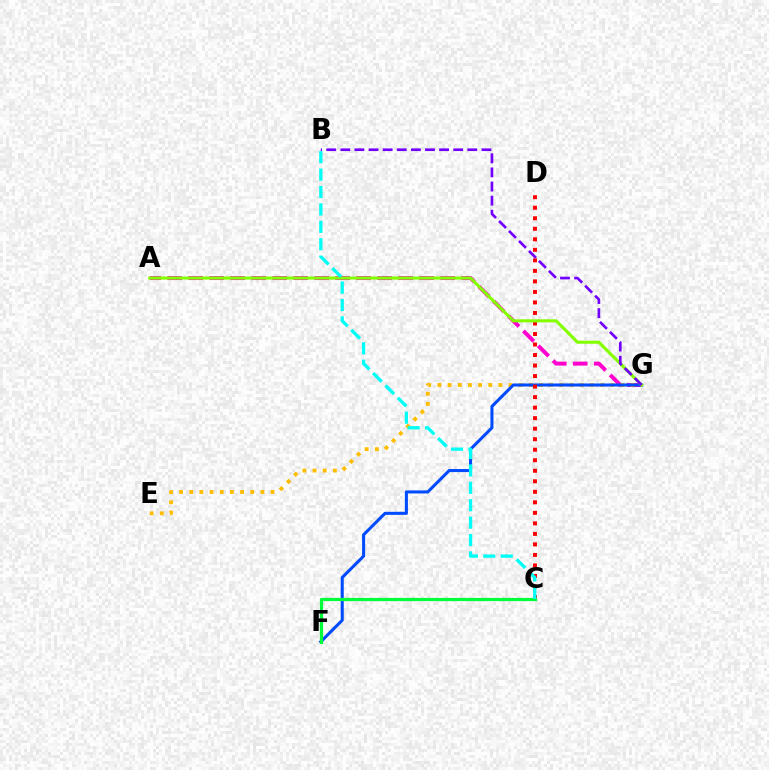{('A', 'G'): [{'color': '#ff00cf', 'line_style': 'dashed', 'thickness': 2.85}, {'color': '#84ff00', 'line_style': 'solid', 'thickness': 2.21}], ('E', 'G'): [{'color': '#ffbd00', 'line_style': 'dotted', 'thickness': 2.76}], ('F', 'G'): [{'color': '#004bff', 'line_style': 'solid', 'thickness': 2.2}], ('C', 'D'): [{'color': '#ff0000', 'line_style': 'dotted', 'thickness': 2.86}], ('C', 'F'): [{'color': '#00ff39', 'line_style': 'solid', 'thickness': 2.3}], ('B', 'C'): [{'color': '#00fff6', 'line_style': 'dashed', 'thickness': 2.36}], ('B', 'G'): [{'color': '#7200ff', 'line_style': 'dashed', 'thickness': 1.92}]}